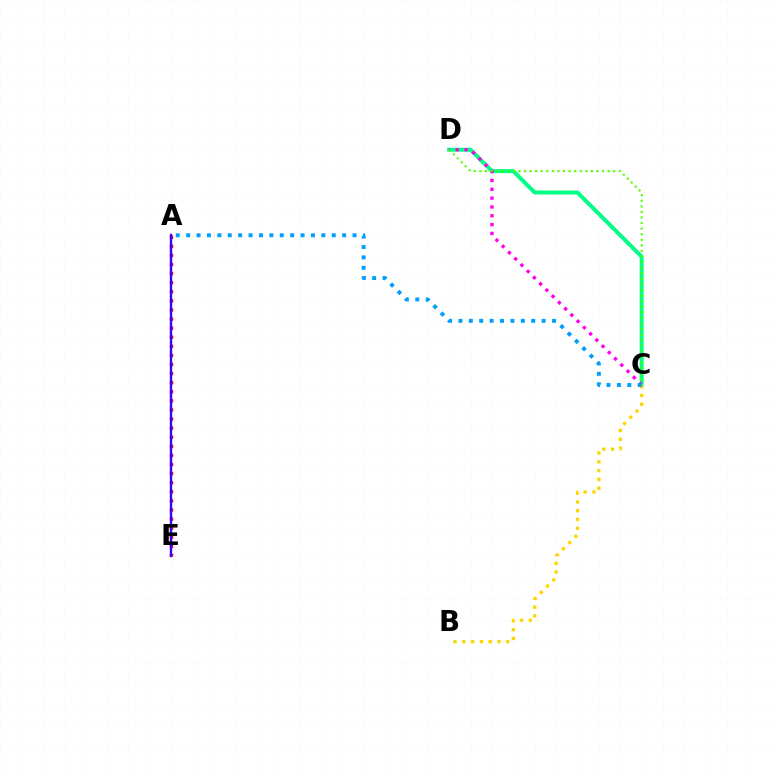{('C', 'D'): [{'color': '#00ff86', 'line_style': 'solid', 'thickness': 2.86}, {'color': '#ff00ed', 'line_style': 'dotted', 'thickness': 2.4}, {'color': '#4fff00', 'line_style': 'dotted', 'thickness': 1.51}], ('B', 'C'): [{'color': '#ffd500', 'line_style': 'dotted', 'thickness': 2.39}], ('A', 'C'): [{'color': '#009eff', 'line_style': 'dotted', 'thickness': 2.83}], ('A', 'E'): [{'color': '#ff0000', 'line_style': 'dotted', 'thickness': 2.47}, {'color': '#3700ff', 'line_style': 'solid', 'thickness': 1.71}]}